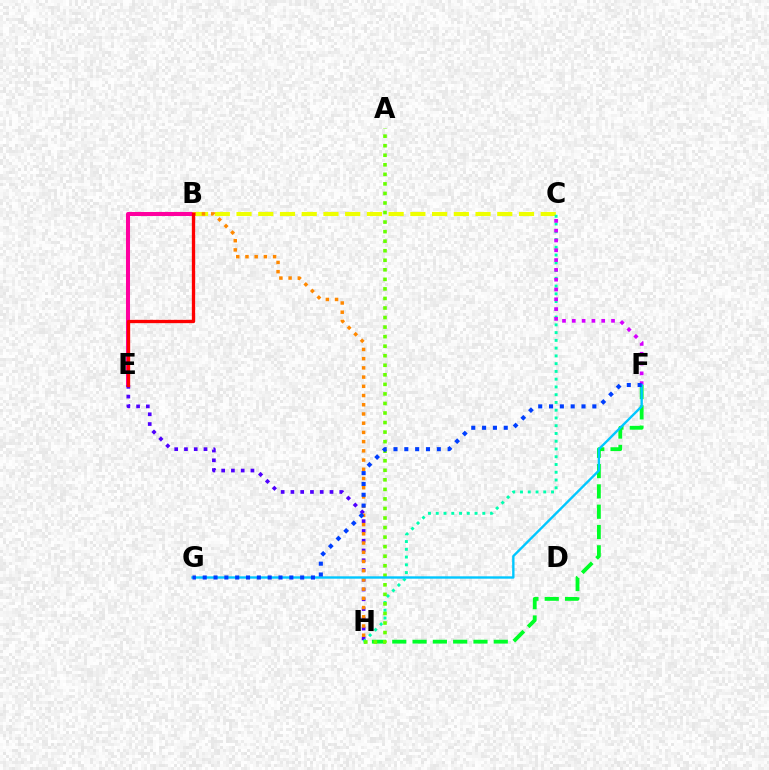{('B', 'E'): [{'color': '#ff00a0', 'line_style': 'solid', 'thickness': 2.9}, {'color': '#ff0000', 'line_style': 'solid', 'thickness': 2.39}], ('B', 'C'): [{'color': '#eeff00', 'line_style': 'dashed', 'thickness': 2.95}], ('F', 'H'): [{'color': '#00ff27', 'line_style': 'dashed', 'thickness': 2.76}], ('E', 'H'): [{'color': '#4f00ff', 'line_style': 'dotted', 'thickness': 2.65}], ('B', 'H'): [{'color': '#ff8800', 'line_style': 'dotted', 'thickness': 2.5}], ('C', 'H'): [{'color': '#00ffaf', 'line_style': 'dotted', 'thickness': 2.11}], ('A', 'H'): [{'color': '#66ff00', 'line_style': 'dotted', 'thickness': 2.59}], ('C', 'F'): [{'color': '#d600ff', 'line_style': 'dotted', 'thickness': 2.66}], ('F', 'G'): [{'color': '#00c7ff', 'line_style': 'solid', 'thickness': 1.71}, {'color': '#003fff', 'line_style': 'dotted', 'thickness': 2.94}]}